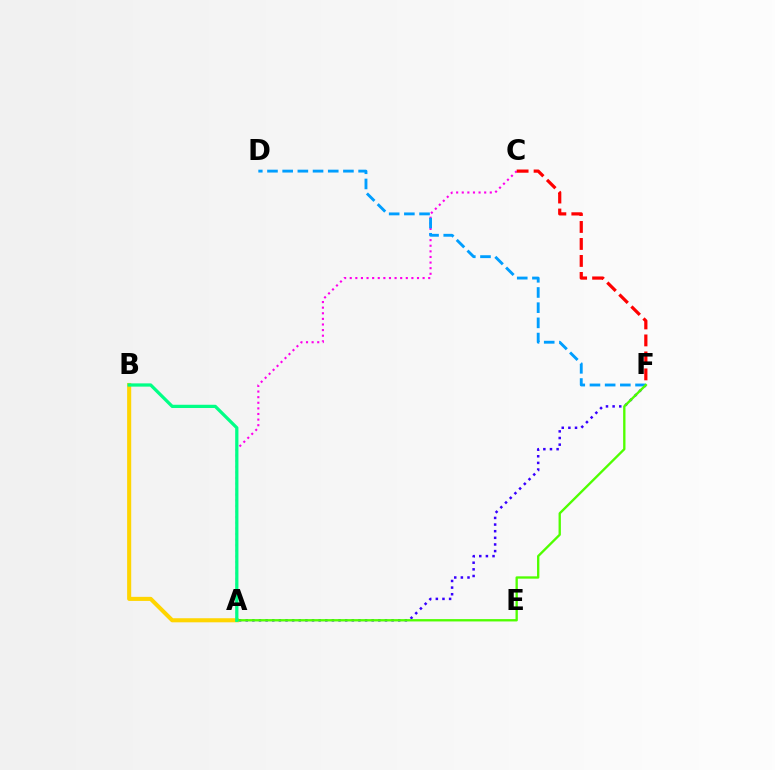{('A', 'C'): [{'color': '#ff00ed', 'line_style': 'dotted', 'thickness': 1.52}], ('A', 'F'): [{'color': '#3700ff', 'line_style': 'dotted', 'thickness': 1.8}, {'color': '#4fff00', 'line_style': 'solid', 'thickness': 1.68}], ('A', 'B'): [{'color': '#ffd500', 'line_style': 'solid', 'thickness': 2.93}, {'color': '#00ff86', 'line_style': 'solid', 'thickness': 2.34}], ('D', 'F'): [{'color': '#009eff', 'line_style': 'dashed', 'thickness': 2.06}], ('C', 'F'): [{'color': '#ff0000', 'line_style': 'dashed', 'thickness': 2.31}]}